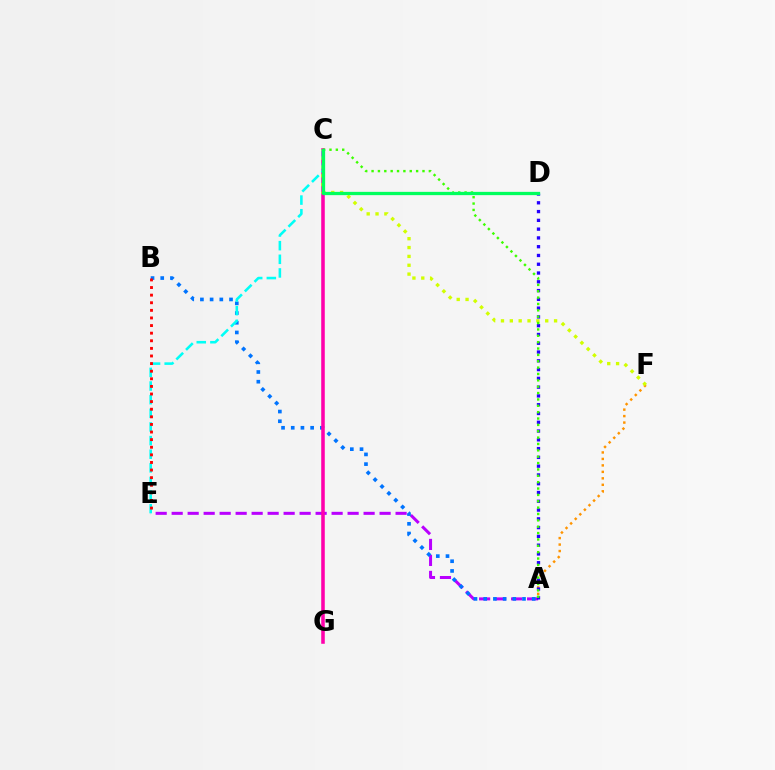{('A', 'E'): [{'color': '#b900ff', 'line_style': 'dashed', 'thickness': 2.17}], ('A', 'F'): [{'color': '#ff9400', 'line_style': 'dotted', 'thickness': 1.76}], ('A', 'B'): [{'color': '#0074ff', 'line_style': 'dotted', 'thickness': 2.64}], ('C', 'G'): [{'color': '#ff00ac', 'line_style': 'solid', 'thickness': 2.56}], ('A', 'D'): [{'color': '#2500ff', 'line_style': 'dotted', 'thickness': 2.39}], ('C', 'F'): [{'color': '#d1ff00', 'line_style': 'dotted', 'thickness': 2.4}], ('C', 'E'): [{'color': '#00fff6', 'line_style': 'dashed', 'thickness': 1.85}], ('B', 'E'): [{'color': '#ff0000', 'line_style': 'dotted', 'thickness': 2.07}], ('A', 'C'): [{'color': '#3dff00', 'line_style': 'dotted', 'thickness': 1.73}], ('C', 'D'): [{'color': '#00ff5c', 'line_style': 'solid', 'thickness': 2.36}]}